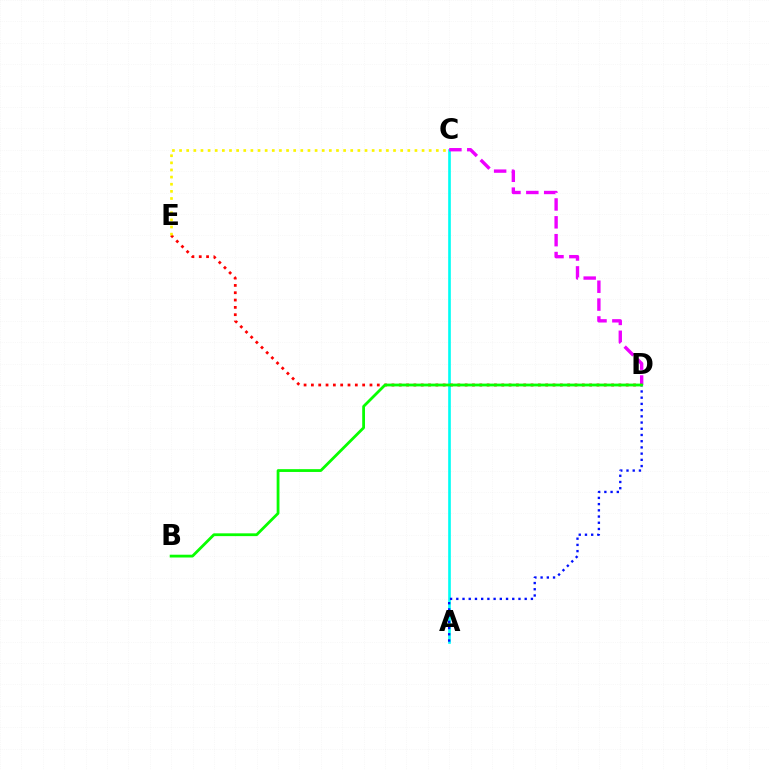{('A', 'C'): [{'color': '#00fff6', 'line_style': 'solid', 'thickness': 1.91}], ('C', 'D'): [{'color': '#ee00ff', 'line_style': 'dashed', 'thickness': 2.43}], ('D', 'E'): [{'color': '#ff0000', 'line_style': 'dotted', 'thickness': 1.99}], ('A', 'D'): [{'color': '#0010ff', 'line_style': 'dotted', 'thickness': 1.69}], ('C', 'E'): [{'color': '#fcf500', 'line_style': 'dotted', 'thickness': 1.94}], ('B', 'D'): [{'color': '#08ff00', 'line_style': 'solid', 'thickness': 2.01}]}